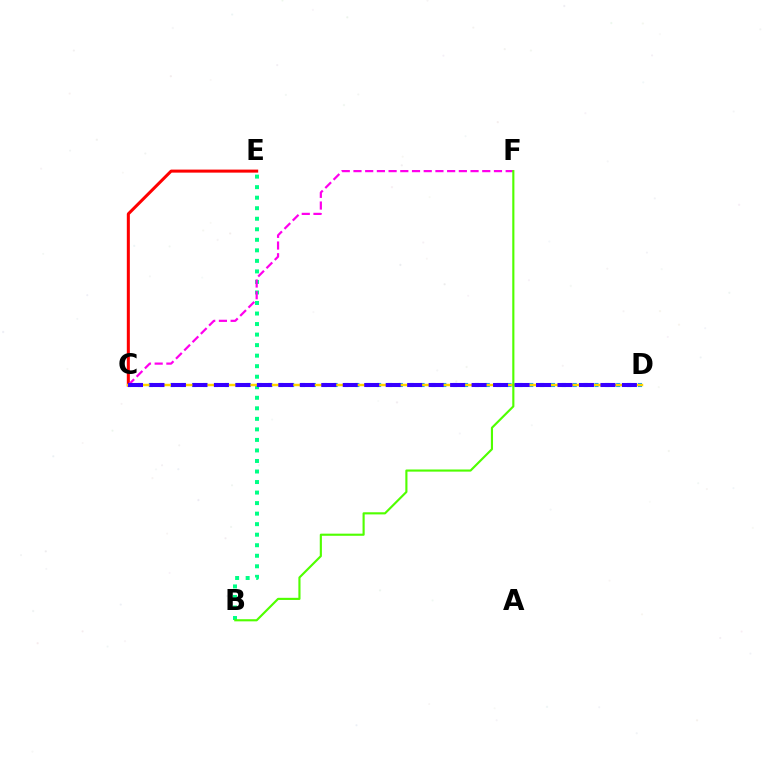{('C', 'D'): [{'color': '#009eff', 'line_style': 'dotted', 'thickness': 2.95}, {'color': '#ffd500', 'line_style': 'solid', 'thickness': 1.76}, {'color': '#3700ff', 'line_style': 'dashed', 'thickness': 2.92}], ('B', 'E'): [{'color': '#00ff86', 'line_style': 'dotted', 'thickness': 2.86}], ('C', 'E'): [{'color': '#ff0000', 'line_style': 'solid', 'thickness': 2.18}], ('C', 'F'): [{'color': '#ff00ed', 'line_style': 'dashed', 'thickness': 1.59}], ('B', 'F'): [{'color': '#4fff00', 'line_style': 'solid', 'thickness': 1.54}]}